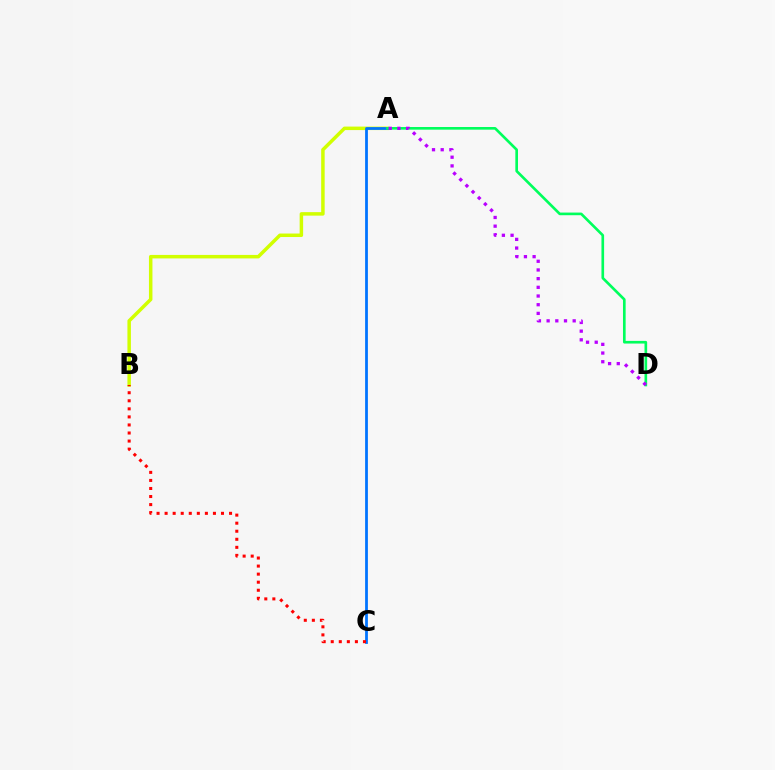{('A', 'B'): [{'color': '#d1ff00', 'line_style': 'solid', 'thickness': 2.51}], ('A', 'C'): [{'color': '#0074ff', 'line_style': 'solid', 'thickness': 2.0}], ('A', 'D'): [{'color': '#00ff5c', 'line_style': 'solid', 'thickness': 1.91}, {'color': '#b900ff', 'line_style': 'dotted', 'thickness': 2.36}], ('B', 'C'): [{'color': '#ff0000', 'line_style': 'dotted', 'thickness': 2.19}]}